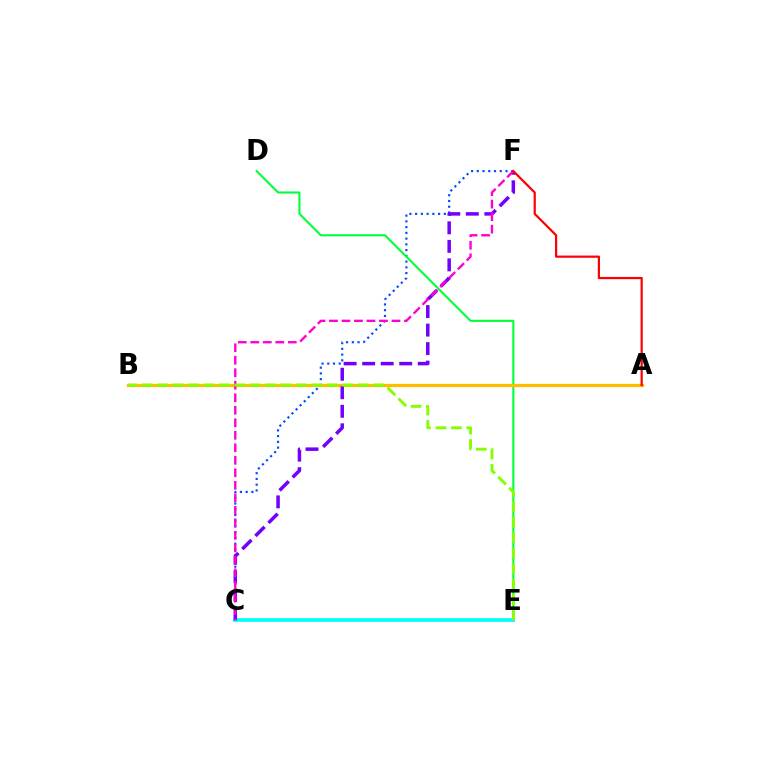{('C', 'F'): [{'color': '#004bff', 'line_style': 'dotted', 'thickness': 1.56}, {'color': '#7200ff', 'line_style': 'dashed', 'thickness': 2.52}, {'color': '#ff00cf', 'line_style': 'dashed', 'thickness': 1.7}], ('D', 'E'): [{'color': '#00ff39', 'line_style': 'solid', 'thickness': 1.5}], ('C', 'E'): [{'color': '#00fff6', 'line_style': 'solid', 'thickness': 2.67}], ('A', 'B'): [{'color': '#ffbd00', 'line_style': 'solid', 'thickness': 2.34}], ('B', 'E'): [{'color': '#84ff00', 'line_style': 'dashed', 'thickness': 2.1}], ('A', 'F'): [{'color': '#ff0000', 'line_style': 'solid', 'thickness': 1.59}]}